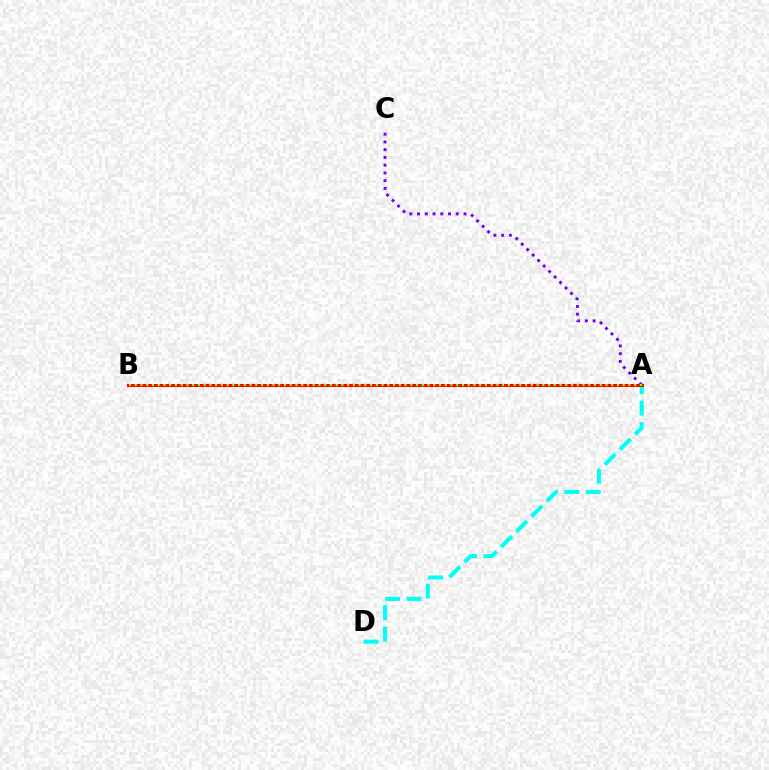{('A', 'D'): [{'color': '#00fff6', 'line_style': 'dashed', 'thickness': 2.91}], ('A', 'B'): [{'color': '#ff0000', 'line_style': 'solid', 'thickness': 2.18}, {'color': '#84ff00', 'line_style': 'dotted', 'thickness': 1.56}], ('A', 'C'): [{'color': '#7200ff', 'line_style': 'dotted', 'thickness': 2.1}]}